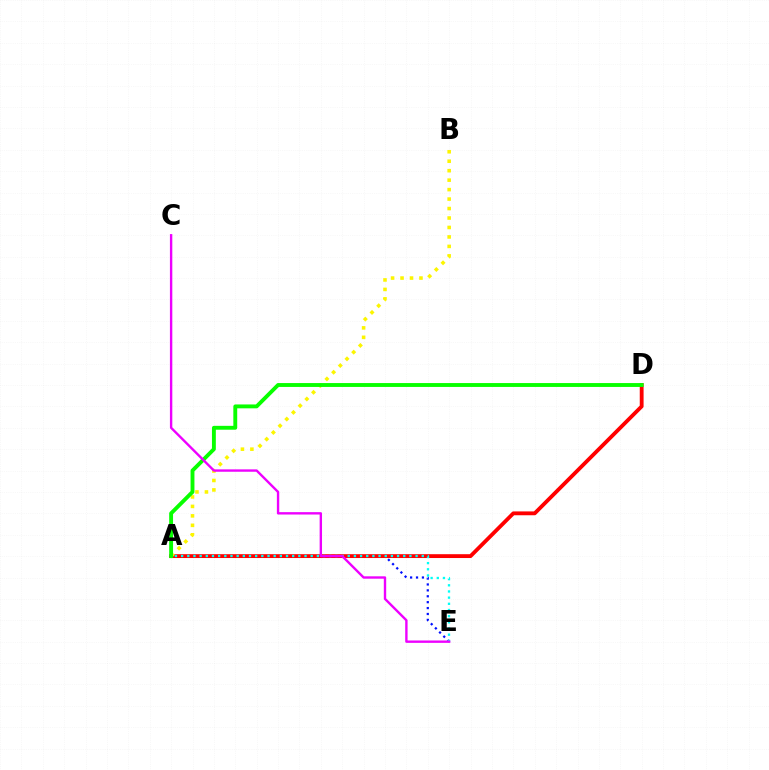{('A', 'E'): [{'color': '#0010ff', 'line_style': 'dotted', 'thickness': 1.6}, {'color': '#00fff6', 'line_style': 'dotted', 'thickness': 1.68}], ('A', 'D'): [{'color': '#ff0000', 'line_style': 'solid', 'thickness': 2.76}, {'color': '#08ff00', 'line_style': 'solid', 'thickness': 2.79}], ('A', 'B'): [{'color': '#fcf500', 'line_style': 'dotted', 'thickness': 2.57}], ('C', 'E'): [{'color': '#ee00ff', 'line_style': 'solid', 'thickness': 1.72}]}